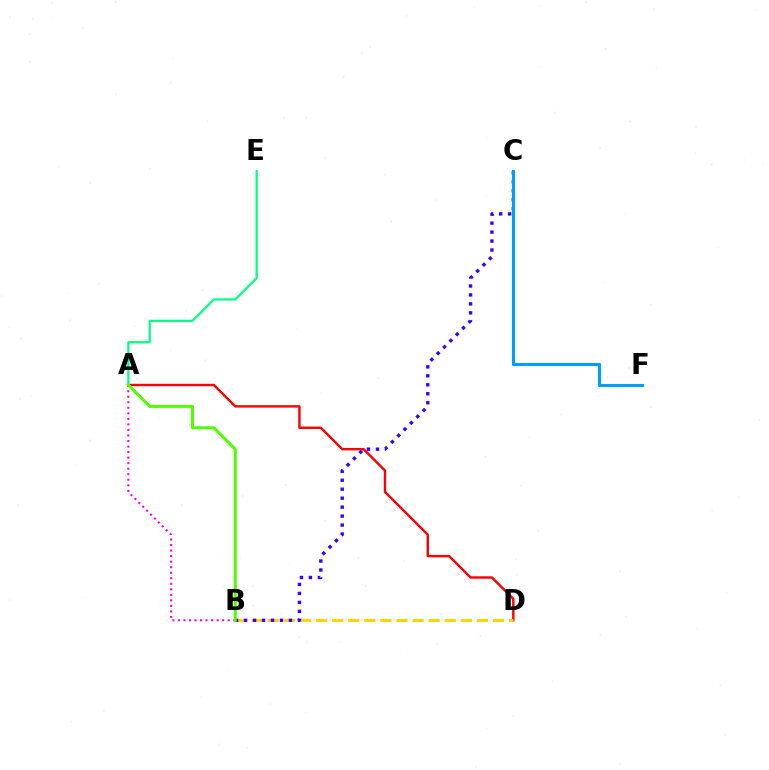{('A', 'D'): [{'color': '#ff0000', 'line_style': 'solid', 'thickness': 1.74}], ('A', 'B'): [{'color': '#ff00ed', 'line_style': 'dotted', 'thickness': 1.5}, {'color': '#4fff00', 'line_style': 'solid', 'thickness': 2.17}], ('B', 'D'): [{'color': '#ffd500', 'line_style': 'dashed', 'thickness': 2.19}], ('B', 'C'): [{'color': '#3700ff', 'line_style': 'dotted', 'thickness': 2.44}], ('A', 'E'): [{'color': '#00ff86', 'line_style': 'solid', 'thickness': 1.6}], ('C', 'F'): [{'color': '#009eff', 'line_style': 'solid', 'thickness': 2.24}]}